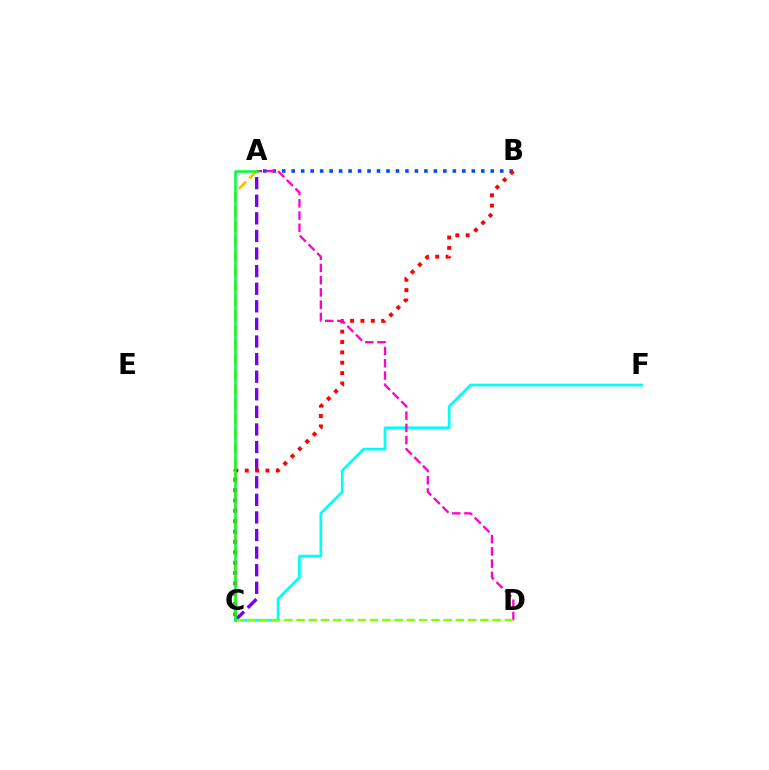{('C', 'F'): [{'color': '#00fff6', 'line_style': 'solid', 'thickness': 1.95}], ('A', 'C'): [{'color': '#7200ff', 'line_style': 'dashed', 'thickness': 2.39}, {'color': '#ffbd00', 'line_style': 'dashed', 'thickness': 2.01}, {'color': '#00ff39', 'line_style': 'solid', 'thickness': 1.82}], ('A', 'B'): [{'color': '#004bff', 'line_style': 'dotted', 'thickness': 2.58}], ('B', 'C'): [{'color': '#ff0000', 'line_style': 'dotted', 'thickness': 2.81}], ('A', 'D'): [{'color': '#ff00cf', 'line_style': 'dashed', 'thickness': 1.66}], ('C', 'D'): [{'color': '#84ff00', 'line_style': 'dashed', 'thickness': 1.67}]}